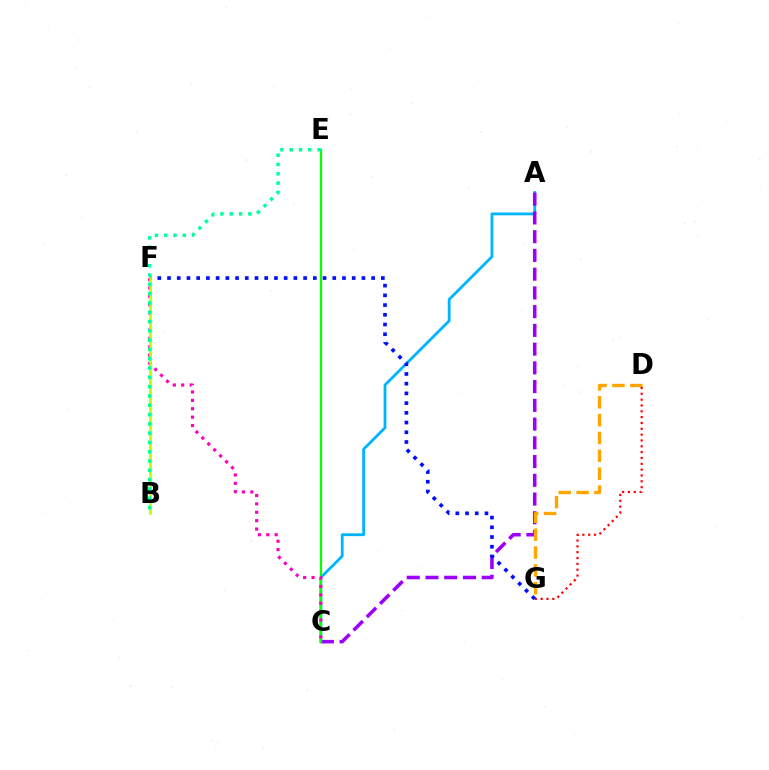{('A', 'C'): [{'color': '#00b5ff', 'line_style': 'solid', 'thickness': 2.02}, {'color': '#9b00ff', 'line_style': 'dashed', 'thickness': 2.55}], ('D', 'G'): [{'color': '#ffa500', 'line_style': 'dashed', 'thickness': 2.43}, {'color': '#ff0000', 'line_style': 'dotted', 'thickness': 1.59}], ('C', 'E'): [{'color': '#08ff00', 'line_style': 'solid', 'thickness': 1.62}], ('C', 'F'): [{'color': '#ff00bd', 'line_style': 'dotted', 'thickness': 2.28}], ('F', 'G'): [{'color': '#0010ff', 'line_style': 'dotted', 'thickness': 2.64}], ('B', 'F'): [{'color': '#b3ff00', 'line_style': 'solid', 'thickness': 1.85}], ('B', 'E'): [{'color': '#00ff9d', 'line_style': 'dotted', 'thickness': 2.53}]}